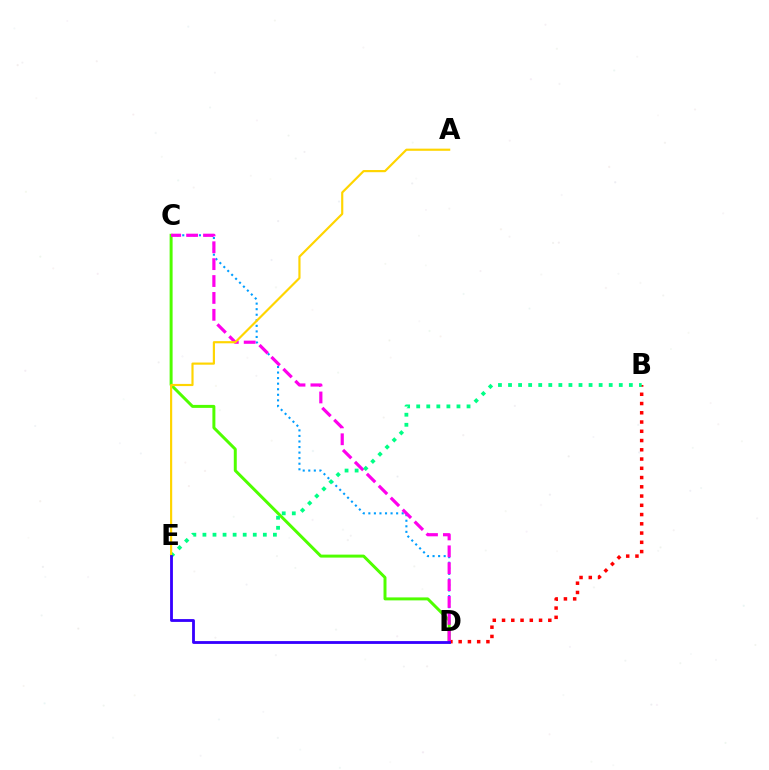{('C', 'D'): [{'color': '#009eff', 'line_style': 'dotted', 'thickness': 1.51}, {'color': '#4fff00', 'line_style': 'solid', 'thickness': 2.14}, {'color': '#ff00ed', 'line_style': 'dashed', 'thickness': 2.29}], ('B', 'D'): [{'color': '#ff0000', 'line_style': 'dotted', 'thickness': 2.51}], ('B', 'E'): [{'color': '#00ff86', 'line_style': 'dotted', 'thickness': 2.74}], ('A', 'E'): [{'color': '#ffd500', 'line_style': 'solid', 'thickness': 1.56}], ('D', 'E'): [{'color': '#3700ff', 'line_style': 'solid', 'thickness': 2.03}]}